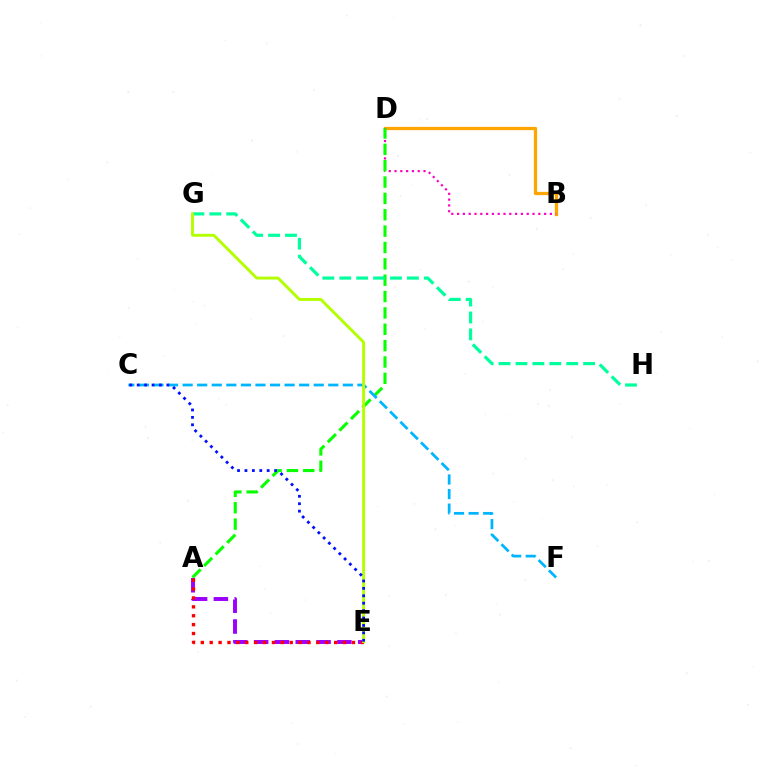{('B', 'D'): [{'color': '#ffa500', 'line_style': 'solid', 'thickness': 2.37}, {'color': '#ff00bd', 'line_style': 'dotted', 'thickness': 1.58}], ('A', 'D'): [{'color': '#08ff00', 'line_style': 'dashed', 'thickness': 2.22}], ('C', 'F'): [{'color': '#00b5ff', 'line_style': 'dashed', 'thickness': 1.98}], ('A', 'E'): [{'color': '#9b00ff', 'line_style': 'dashed', 'thickness': 2.83}, {'color': '#ff0000', 'line_style': 'dotted', 'thickness': 2.42}], ('G', 'H'): [{'color': '#00ff9d', 'line_style': 'dashed', 'thickness': 2.3}], ('E', 'G'): [{'color': '#b3ff00', 'line_style': 'solid', 'thickness': 2.08}], ('C', 'E'): [{'color': '#0010ff', 'line_style': 'dotted', 'thickness': 2.01}]}